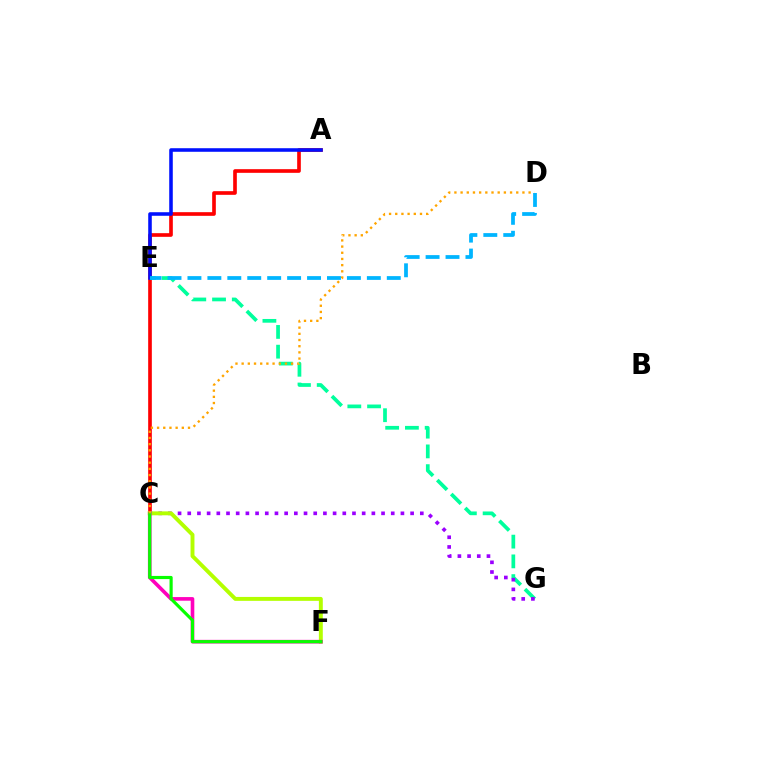{('A', 'C'): [{'color': '#ff0000', 'line_style': 'solid', 'thickness': 2.63}], ('E', 'G'): [{'color': '#00ff9d', 'line_style': 'dashed', 'thickness': 2.68}], ('C', 'G'): [{'color': '#9b00ff', 'line_style': 'dotted', 'thickness': 2.63}], ('C', 'F'): [{'color': '#b3ff00', 'line_style': 'solid', 'thickness': 2.82}, {'color': '#ff00bd', 'line_style': 'solid', 'thickness': 2.61}, {'color': '#08ff00', 'line_style': 'solid', 'thickness': 2.27}], ('A', 'E'): [{'color': '#0010ff', 'line_style': 'solid', 'thickness': 2.56}], ('D', 'E'): [{'color': '#00b5ff', 'line_style': 'dashed', 'thickness': 2.71}], ('C', 'D'): [{'color': '#ffa500', 'line_style': 'dotted', 'thickness': 1.68}]}